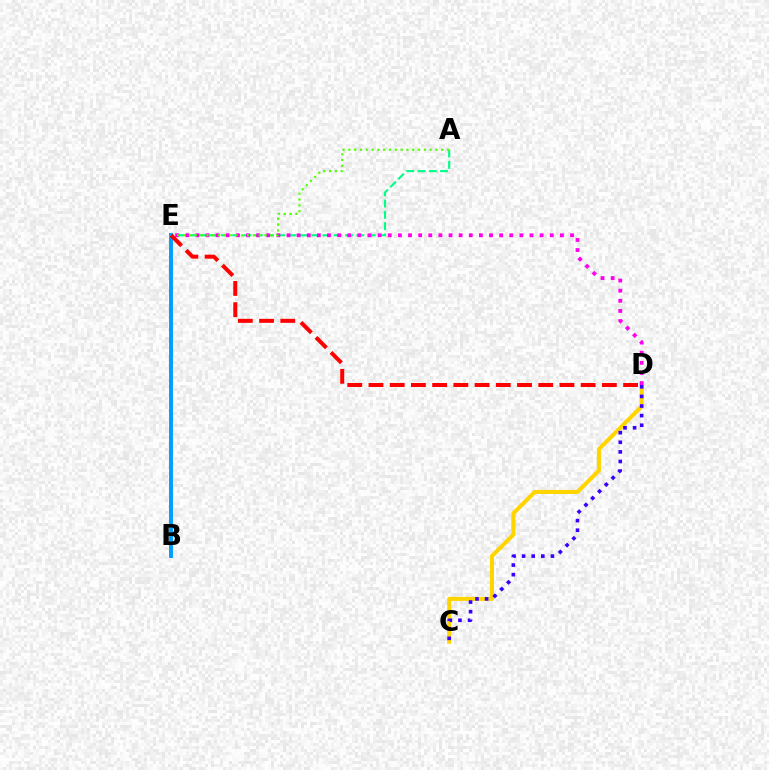{('C', 'D'): [{'color': '#ffd500', 'line_style': 'solid', 'thickness': 2.93}, {'color': '#3700ff', 'line_style': 'dotted', 'thickness': 2.61}], ('A', 'E'): [{'color': '#00ff86', 'line_style': 'dashed', 'thickness': 1.53}, {'color': '#4fff00', 'line_style': 'dotted', 'thickness': 1.58}], ('D', 'E'): [{'color': '#ff00ed', 'line_style': 'dotted', 'thickness': 2.75}, {'color': '#ff0000', 'line_style': 'dashed', 'thickness': 2.88}], ('B', 'E'): [{'color': '#009eff', 'line_style': 'solid', 'thickness': 2.81}]}